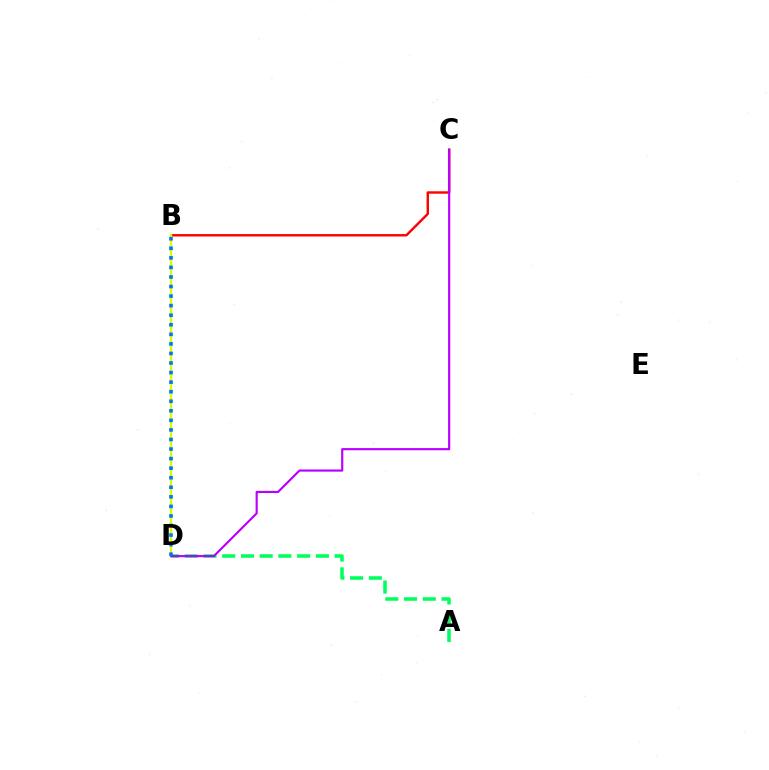{('B', 'C'): [{'color': '#ff0000', 'line_style': 'solid', 'thickness': 1.74}], ('A', 'D'): [{'color': '#00ff5c', 'line_style': 'dashed', 'thickness': 2.55}], ('B', 'D'): [{'color': '#d1ff00', 'line_style': 'solid', 'thickness': 1.66}, {'color': '#0074ff', 'line_style': 'dotted', 'thickness': 2.6}], ('C', 'D'): [{'color': '#b900ff', 'line_style': 'solid', 'thickness': 1.55}]}